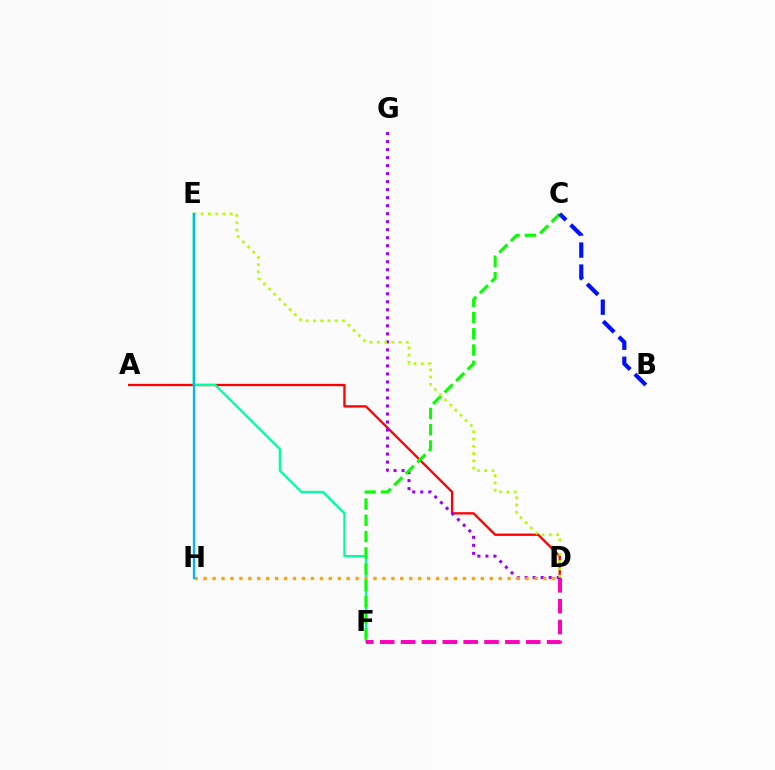{('A', 'D'): [{'color': '#ff0000', 'line_style': 'solid', 'thickness': 1.67}], ('E', 'F'): [{'color': '#00ff9d', 'line_style': 'solid', 'thickness': 1.64}], ('D', 'F'): [{'color': '#ff00bd', 'line_style': 'dashed', 'thickness': 2.83}], ('D', 'G'): [{'color': '#9b00ff', 'line_style': 'dotted', 'thickness': 2.18}], ('D', 'H'): [{'color': '#ffa500', 'line_style': 'dotted', 'thickness': 2.43}], ('C', 'F'): [{'color': '#08ff00', 'line_style': 'dashed', 'thickness': 2.21}], ('D', 'E'): [{'color': '#b3ff00', 'line_style': 'dotted', 'thickness': 1.97}], ('E', 'H'): [{'color': '#00b5ff', 'line_style': 'solid', 'thickness': 1.61}], ('B', 'C'): [{'color': '#0010ff', 'line_style': 'dashed', 'thickness': 2.99}]}